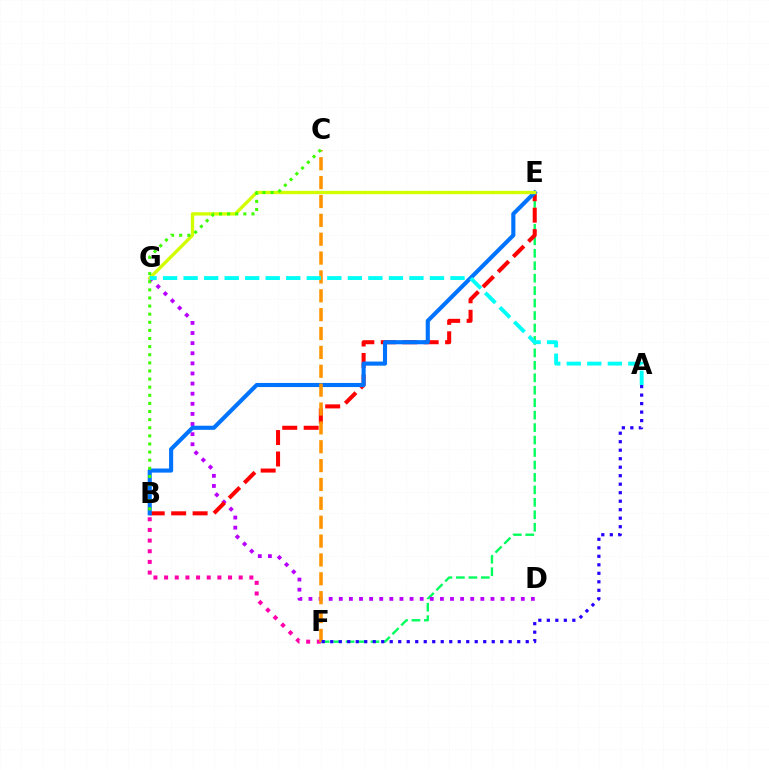{('E', 'F'): [{'color': '#00ff5c', 'line_style': 'dashed', 'thickness': 1.69}], ('D', 'G'): [{'color': '#b900ff', 'line_style': 'dotted', 'thickness': 2.75}], ('B', 'E'): [{'color': '#ff0000', 'line_style': 'dashed', 'thickness': 2.91}, {'color': '#0074ff', 'line_style': 'solid', 'thickness': 2.96}], ('B', 'F'): [{'color': '#ff00ac', 'line_style': 'dotted', 'thickness': 2.9}], ('C', 'F'): [{'color': '#ff9400', 'line_style': 'dashed', 'thickness': 2.56}], ('E', 'G'): [{'color': '#d1ff00', 'line_style': 'solid', 'thickness': 2.38}], ('A', 'F'): [{'color': '#2500ff', 'line_style': 'dotted', 'thickness': 2.31}], ('A', 'G'): [{'color': '#00fff6', 'line_style': 'dashed', 'thickness': 2.79}], ('B', 'C'): [{'color': '#3dff00', 'line_style': 'dotted', 'thickness': 2.2}]}